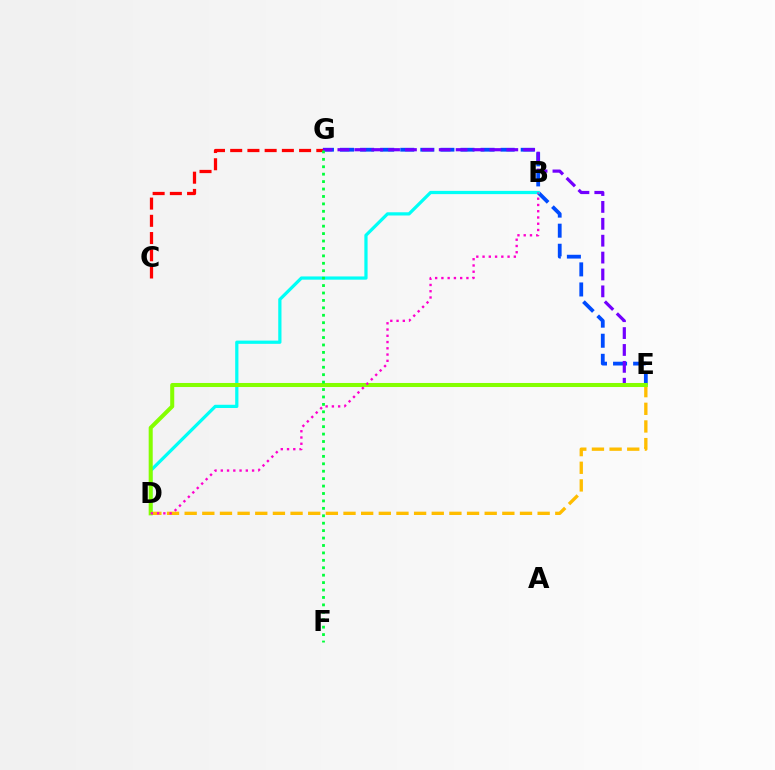{('E', 'G'): [{'color': '#004bff', 'line_style': 'dashed', 'thickness': 2.73}, {'color': '#7200ff', 'line_style': 'dashed', 'thickness': 2.29}], ('C', 'G'): [{'color': '#ff0000', 'line_style': 'dashed', 'thickness': 2.34}], ('D', 'E'): [{'color': '#ffbd00', 'line_style': 'dashed', 'thickness': 2.4}, {'color': '#84ff00', 'line_style': 'solid', 'thickness': 2.91}], ('B', 'D'): [{'color': '#00fff6', 'line_style': 'solid', 'thickness': 2.33}, {'color': '#ff00cf', 'line_style': 'dotted', 'thickness': 1.7}], ('F', 'G'): [{'color': '#00ff39', 'line_style': 'dotted', 'thickness': 2.02}]}